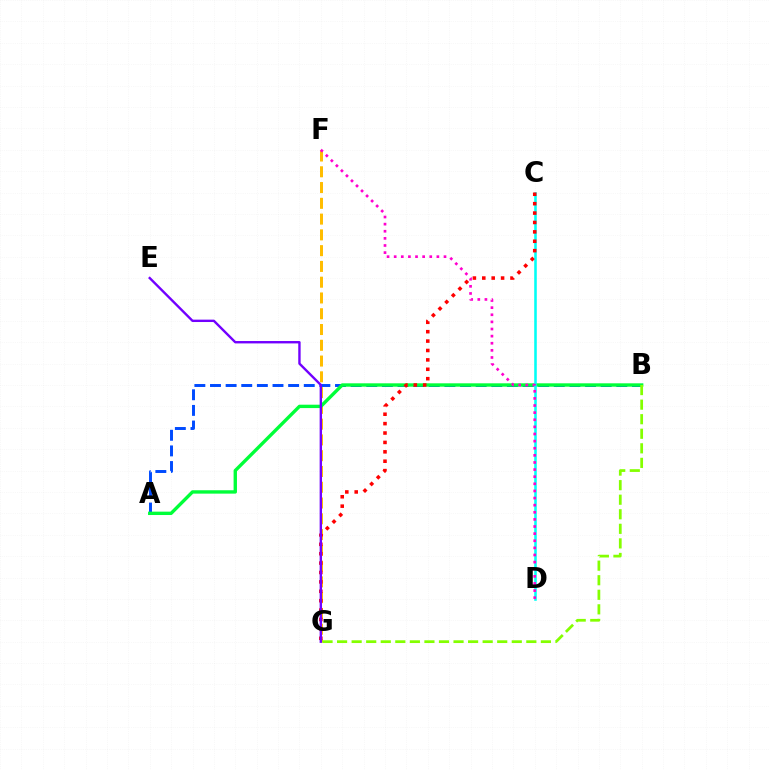{('A', 'B'): [{'color': '#004bff', 'line_style': 'dashed', 'thickness': 2.12}, {'color': '#00ff39', 'line_style': 'solid', 'thickness': 2.43}], ('F', 'G'): [{'color': '#ffbd00', 'line_style': 'dashed', 'thickness': 2.14}], ('B', 'G'): [{'color': '#84ff00', 'line_style': 'dashed', 'thickness': 1.98}], ('C', 'D'): [{'color': '#00fff6', 'line_style': 'solid', 'thickness': 1.85}], ('D', 'F'): [{'color': '#ff00cf', 'line_style': 'dotted', 'thickness': 1.93}], ('C', 'G'): [{'color': '#ff0000', 'line_style': 'dotted', 'thickness': 2.55}], ('E', 'G'): [{'color': '#7200ff', 'line_style': 'solid', 'thickness': 1.72}]}